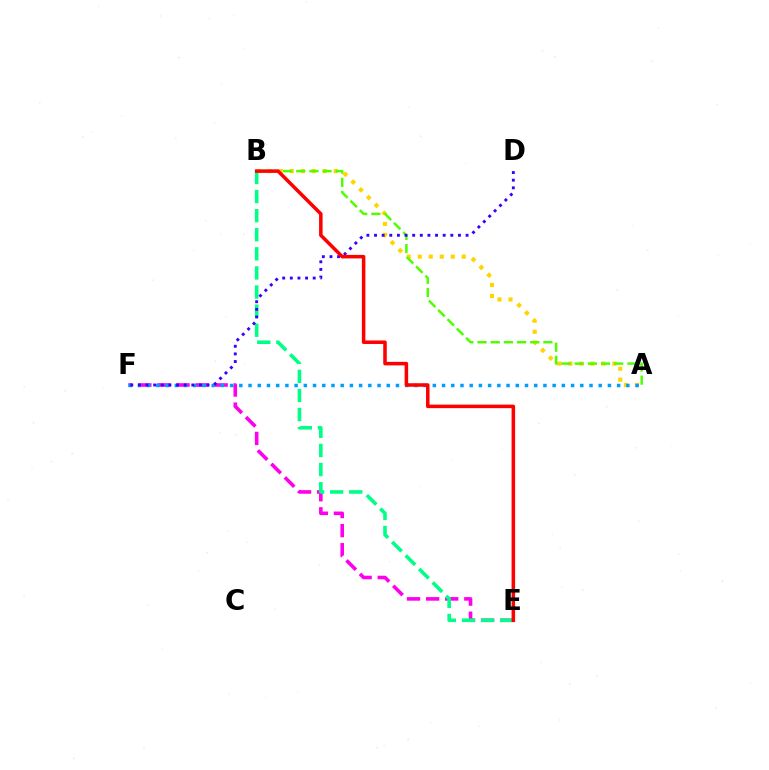{('A', 'B'): [{'color': '#ffd500', 'line_style': 'dotted', 'thickness': 2.99}, {'color': '#4fff00', 'line_style': 'dashed', 'thickness': 1.79}], ('E', 'F'): [{'color': '#ff00ed', 'line_style': 'dashed', 'thickness': 2.59}], ('B', 'E'): [{'color': '#00ff86', 'line_style': 'dashed', 'thickness': 2.59}, {'color': '#ff0000', 'line_style': 'solid', 'thickness': 2.53}], ('A', 'F'): [{'color': '#009eff', 'line_style': 'dotted', 'thickness': 2.5}], ('D', 'F'): [{'color': '#3700ff', 'line_style': 'dotted', 'thickness': 2.07}]}